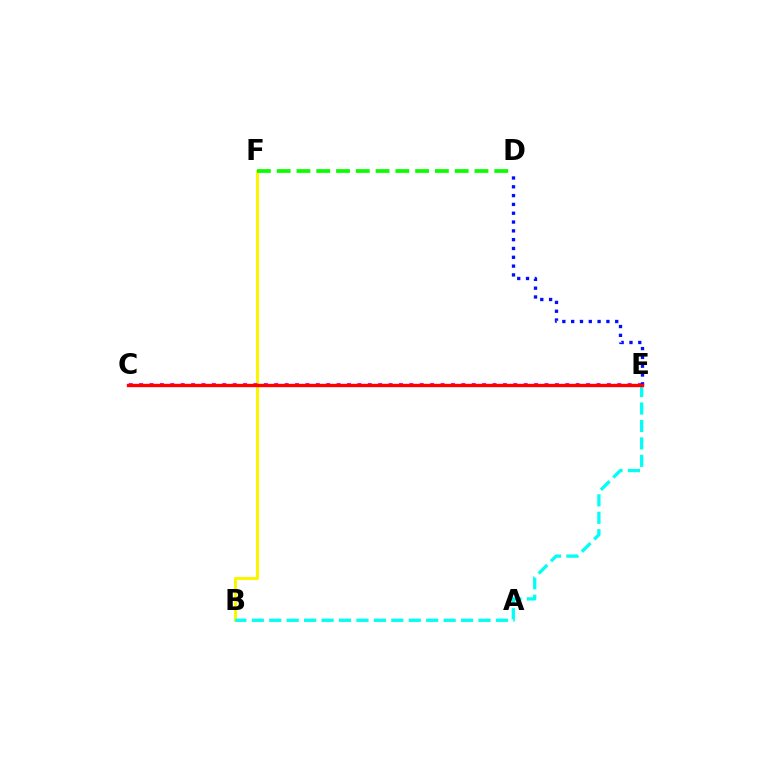{('B', 'F'): [{'color': '#fcf500', 'line_style': 'solid', 'thickness': 2.18}], ('D', 'F'): [{'color': '#08ff00', 'line_style': 'dashed', 'thickness': 2.69}], ('C', 'E'): [{'color': '#ee00ff', 'line_style': 'dotted', 'thickness': 2.82}, {'color': '#ff0000', 'line_style': 'solid', 'thickness': 2.42}], ('B', 'E'): [{'color': '#00fff6', 'line_style': 'dashed', 'thickness': 2.37}], ('D', 'E'): [{'color': '#0010ff', 'line_style': 'dotted', 'thickness': 2.39}]}